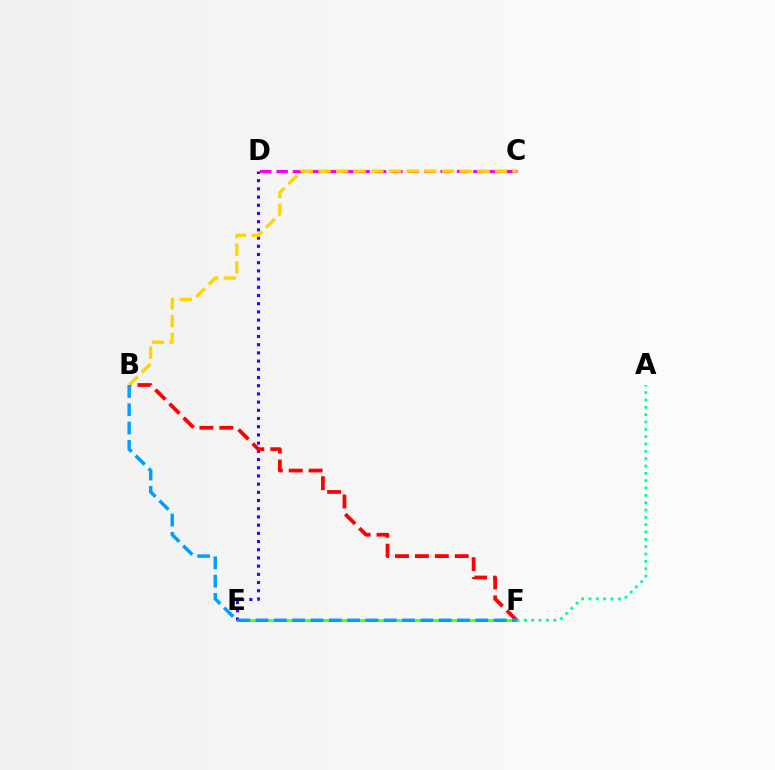{('E', 'F'): [{'color': '#4fff00', 'line_style': 'solid', 'thickness': 1.95}], ('D', 'E'): [{'color': '#3700ff', 'line_style': 'dotted', 'thickness': 2.23}], ('B', 'F'): [{'color': '#ff0000', 'line_style': 'dashed', 'thickness': 2.71}, {'color': '#009eff', 'line_style': 'dashed', 'thickness': 2.49}], ('C', 'D'): [{'color': '#ff00ed', 'line_style': 'dashed', 'thickness': 2.23}], ('B', 'C'): [{'color': '#ffd500', 'line_style': 'dashed', 'thickness': 2.4}], ('A', 'F'): [{'color': '#00ff86', 'line_style': 'dotted', 'thickness': 1.99}]}